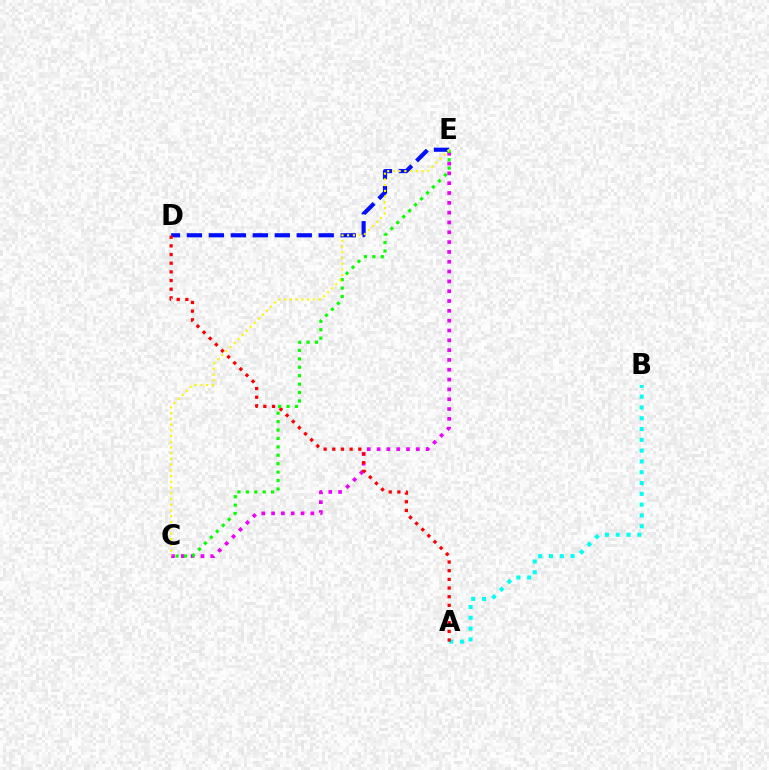{('A', 'B'): [{'color': '#00fff6', 'line_style': 'dotted', 'thickness': 2.93}], ('D', 'E'): [{'color': '#0010ff', 'line_style': 'dashed', 'thickness': 2.98}], ('C', 'E'): [{'color': '#ee00ff', 'line_style': 'dotted', 'thickness': 2.67}, {'color': '#08ff00', 'line_style': 'dotted', 'thickness': 2.29}, {'color': '#fcf500', 'line_style': 'dotted', 'thickness': 1.56}], ('A', 'D'): [{'color': '#ff0000', 'line_style': 'dotted', 'thickness': 2.35}]}